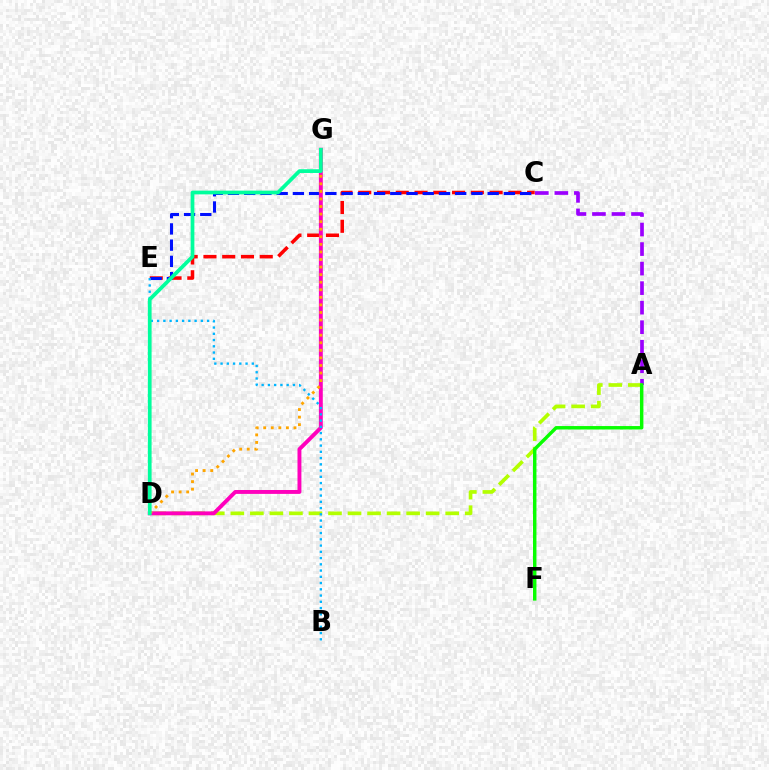{('C', 'E'): [{'color': '#ff0000', 'line_style': 'dashed', 'thickness': 2.55}, {'color': '#0010ff', 'line_style': 'dashed', 'thickness': 2.2}], ('A', 'C'): [{'color': '#9b00ff', 'line_style': 'dashed', 'thickness': 2.65}], ('A', 'D'): [{'color': '#b3ff00', 'line_style': 'dashed', 'thickness': 2.65}], ('D', 'G'): [{'color': '#ff00bd', 'line_style': 'solid', 'thickness': 2.81}, {'color': '#ffa500', 'line_style': 'dotted', 'thickness': 2.06}, {'color': '#00ff9d', 'line_style': 'solid', 'thickness': 2.69}], ('B', 'E'): [{'color': '#00b5ff', 'line_style': 'dotted', 'thickness': 1.7}], ('A', 'F'): [{'color': '#08ff00', 'line_style': 'solid', 'thickness': 2.48}]}